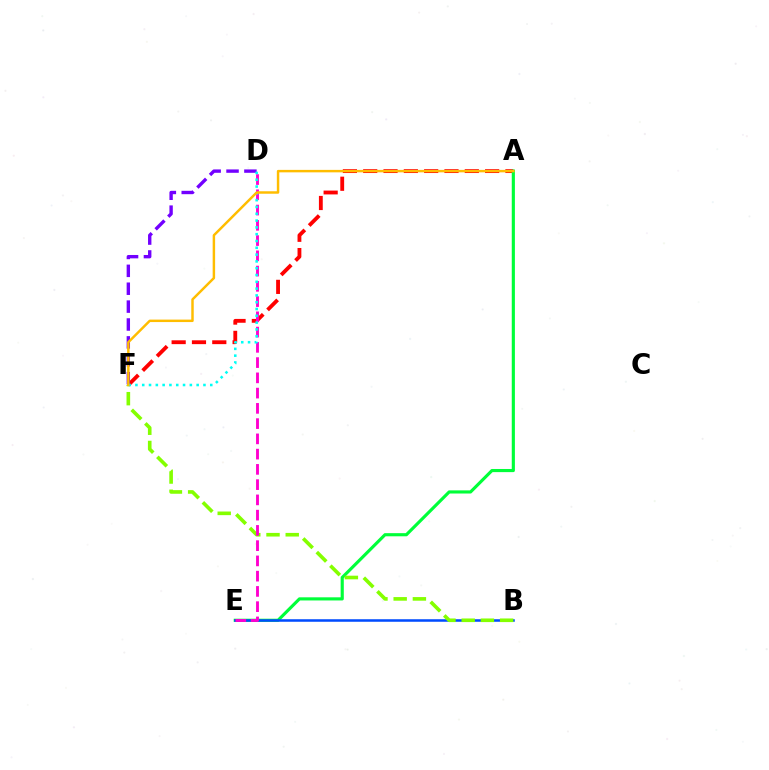{('A', 'F'): [{'color': '#ff0000', 'line_style': 'dashed', 'thickness': 2.76}, {'color': '#ffbd00', 'line_style': 'solid', 'thickness': 1.77}], ('A', 'E'): [{'color': '#00ff39', 'line_style': 'solid', 'thickness': 2.26}], ('D', 'F'): [{'color': '#7200ff', 'line_style': 'dashed', 'thickness': 2.43}, {'color': '#00fff6', 'line_style': 'dotted', 'thickness': 1.85}], ('B', 'E'): [{'color': '#004bff', 'line_style': 'solid', 'thickness': 1.82}], ('B', 'F'): [{'color': '#84ff00', 'line_style': 'dashed', 'thickness': 2.61}], ('D', 'E'): [{'color': '#ff00cf', 'line_style': 'dashed', 'thickness': 2.07}]}